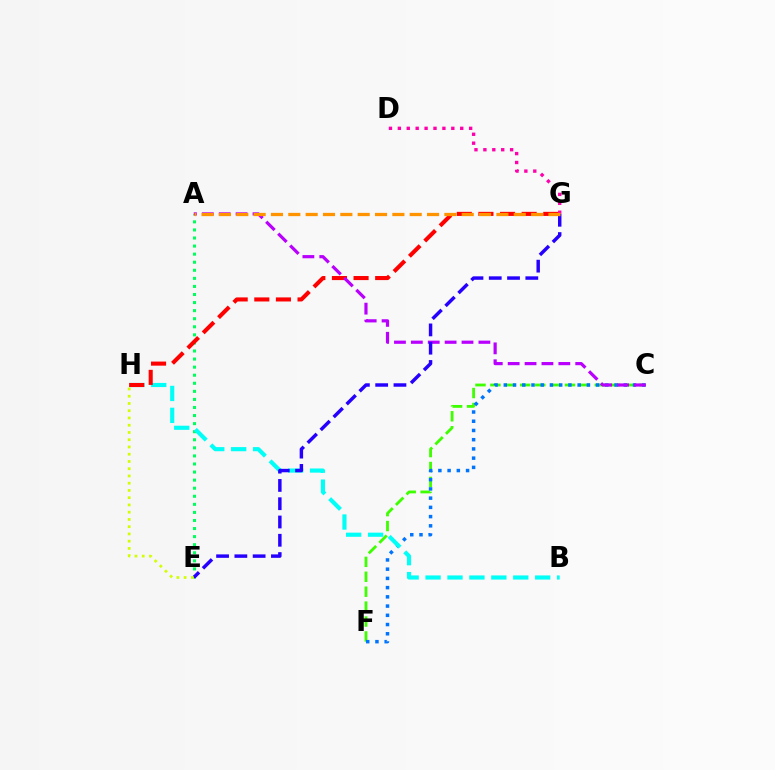{('C', 'F'): [{'color': '#3dff00', 'line_style': 'dashed', 'thickness': 2.03}, {'color': '#0074ff', 'line_style': 'dotted', 'thickness': 2.51}], ('A', 'E'): [{'color': '#00ff5c', 'line_style': 'dotted', 'thickness': 2.19}], ('B', 'H'): [{'color': '#00fff6', 'line_style': 'dashed', 'thickness': 2.98}], ('G', 'H'): [{'color': '#ff0000', 'line_style': 'dashed', 'thickness': 2.94}], ('D', 'G'): [{'color': '#ff00ac', 'line_style': 'dotted', 'thickness': 2.42}], ('A', 'C'): [{'color': '#b900ff', 'line_style': 'dashed', 'thickness': 2.29}], ('E', 'G'): [{'color': '#2500ff', 'line_style': 'dashed', 'thickness': 2.48}], ('A', 'G'): [{'color': '#ff9400', 'line_style': 'dashed', 'thickness': 2.36}], ('E', 'H'): [{'color': '#d1ff00', 'line_style': 'dotted', 'thickness': 1.97}]}